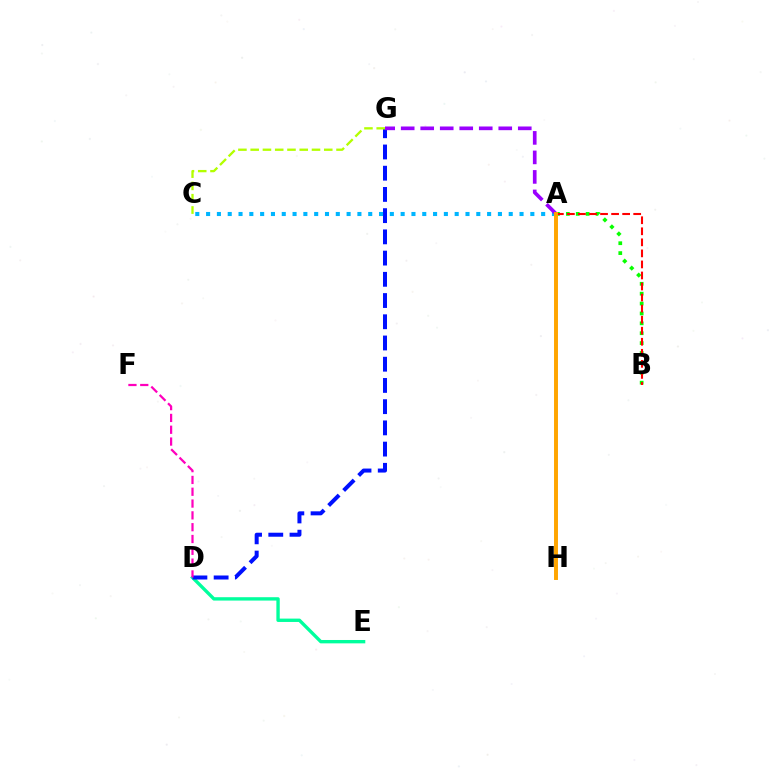{('D', 'E'): [{'color': '#00ff9d', 'line_style': 'solid', 'thickness': 2.42}], ('A', 'B'): [{'color': '#08ff00', 'line_style': 'dotted', 'thickness': 2.69}, {'color': '#ff0000', 'line_style': 'dashed', 'thickness': 1.5}], ('D', 'G'): [{'color': '#0010ff', 'line_style': 'dashed', 'thickness': 2.88}], ('A', 'C'): [{'color': '#00b5ff', 'line_style': 'dotted', 'thickness': 2.94}], ('C', 'G'): [{'color': '#b3ff00', 'line_style': 'dashed', 'thickness': 1.67}], ('A', 'G'): [{'color': '#9b00ff', 'line_style': 'dashed', 'thickness': 2.65}], ('D', 'F'): [{'color': '#ff00bd', 'line_style': 'dashed', 'thickness': 1.6}], ('A', 'H'): [{'color': '#ffa500', 'line_style': 'solid', 'thickness': 2.83}]}